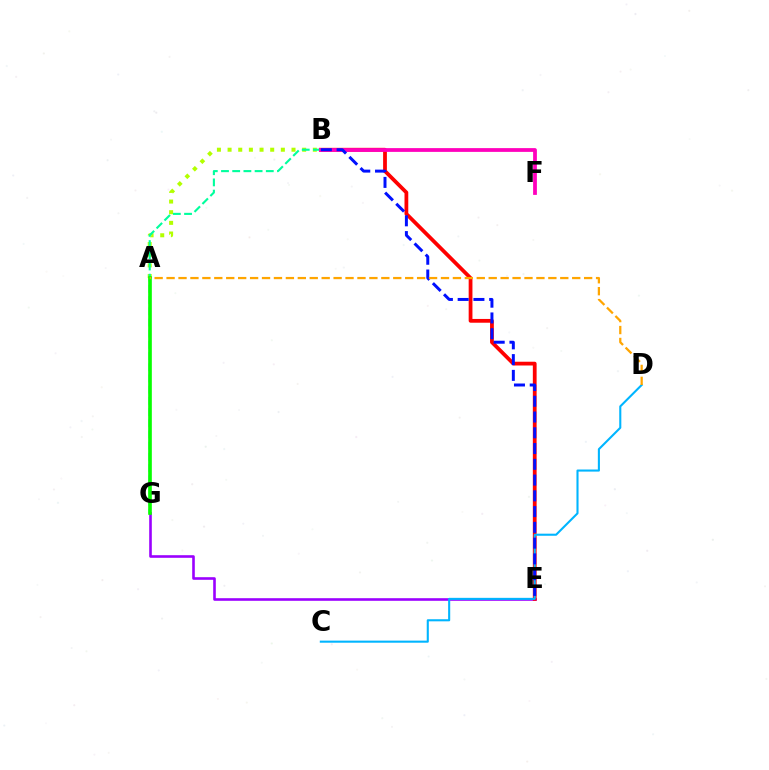{('E', 'G'): [{'color': '#9b00ff', 'line_style': 'solid', 'thickness': 1.88}], ('B', 'E'): [{'color': '#ff0000', 'line_style': 'solid', 'thickness': 2.72}, {'color': '#0010ff', 'line_style': 'dashed', 'thickness': 2.14}], ('A', 'B'): [{'color': '#b3ff00', 'line_style': 'dotted', 'thickness': 2.89}], ('B', 'G'): [{'color': '#00ff9d', 'line_style': 'dashed', 'thickness': 1.52}], ('C', 'D'): [{'color': '#00b5ff', 'line_style': 'solid', 'thickness': 1.51}], ('B', 'F'): [{'color': '#ff00bd', 'line_style': 'solid', 'thickness': 2.71}], ('A', 'G'): [{'color': '#08ff00', 'line_style': 'solid', 'thickness': 2.63}], ('A', 'D'): [{'color': '#ffa500', 'line_style': 'dashed', 'thickness': 1.62}]}